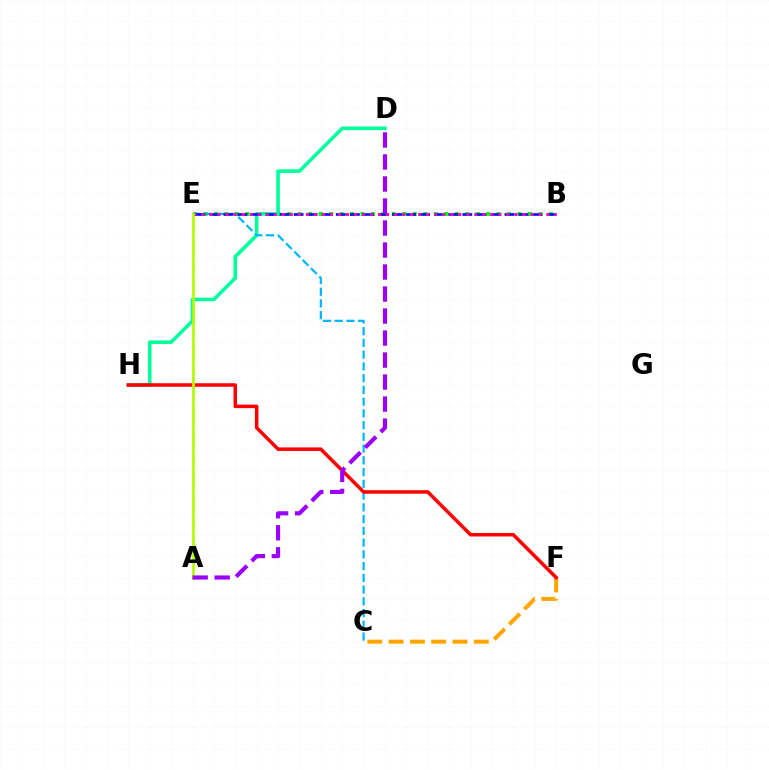{('B', 'E'): [{'color': '#08ff00', 'line_style': 'dotted', 'thickness': 2.84}, {'color': '#0010ff', 'line_style': 'dashed', 'thickness': 1.91}, {'color': '#ff00bd', 'line_style': 'dotted', 'thickness': 2.18}], ('D', 'H'): [{'color': '#00ff9d', 'line_style': 'solid', 'thickness': 2.61}], ('C', 'E'): [{'color': '#00b5ff', 'line_style': 'dashed', 'thickness': 1.6}], ('C', 'F'): [{'color': '#ffa500', 'line_style': 'dashed', 'thickness': 2.89}], ('F', 'H'): [{'color': '#ff0000', 'line_style': 'solid', 'thickness': 2.53}], ('A', 'E'): [{'color': '#b3ff00', 'line_style': 'solid', 'thickness': 1.96}], ('A', 'D'): [{'color': '#9b00ff', 'line_style': 'dashed', 'thickness': 2.99}]}